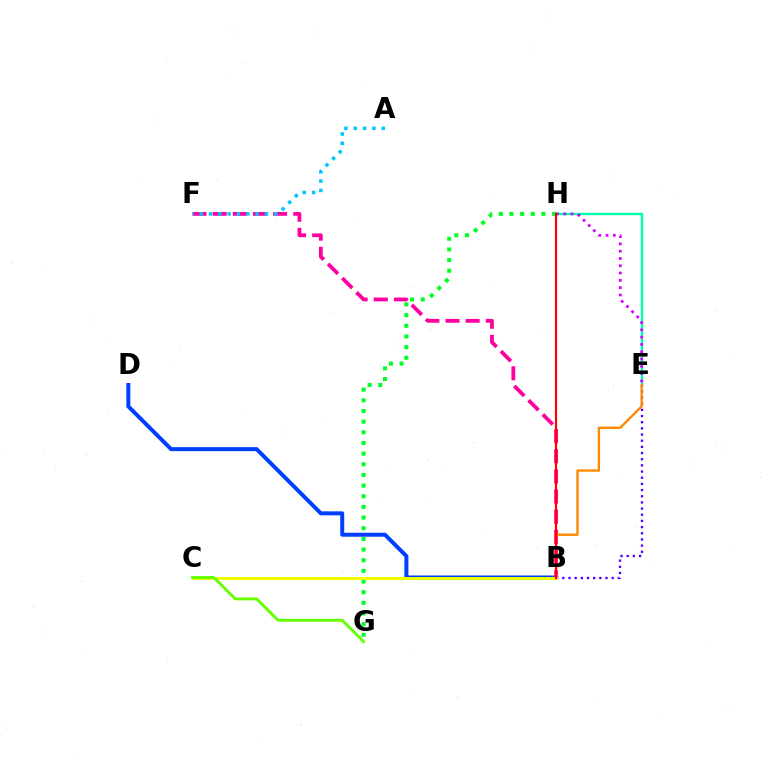{('G', 'H'): [{'color': '#00ff27', 'line_style': 'dotted', 'thickness': 2.9}], ('E', 'H'): [{'color': '#00ffaf', 'line_style': 'solid', 'thickness': 1.73}, {'color': '#d600ff', 'line_style': 'dotted', 'thickness': 1.98}], ('B', 'E'): [{'color': '#4f00ff', 'line_style': 'dotted', 'thickness': 1.68}, {'color': '#ff8800', 'line_style': 'solid', 'thickness': 1.7}], ('B', 'D'): [{'color': '#003fff', 'line_style': 'solid', 'thickness': 2.88}], ('B', 'F'): [{'color': '#ff00a0', 'line_style': 'dashed', 'thickness': 2.74}], ('B', 'C'): [{'color': '#eeff00', 'line_style': 'solid', 'thickness': 2.15}], ('A', 'F'): [{'color': '#00c7ff', 'line_style': 'dotted', 'thickness': 2.54}], ('C', 'G'): [{'color': '#66ff00', 'line_style': 'solid', 'thickness': 2.07}], ('B', 'H'): [{'color': '#ff0000', 'line_style': 'solid', 'thickness': 1.56}]}